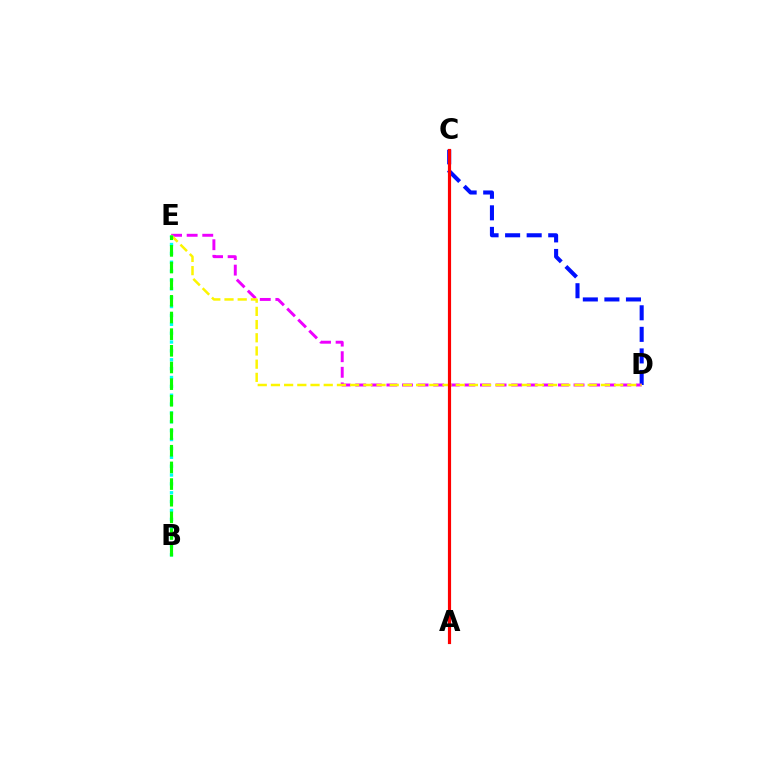{('C', 'D'): [{'color': '#0010ff', 'line_style': 'dashed', 'thickness': 2.93}], ('D', 'E'): [{'color': '#ee00ff', 'line_style': 'dashed', 'thickness': 2.12}, {'color': '#fcf500', 'line_style': 'dashed', 'thickness': 1.79}], ('B', 'E'): [{'color': '#00fff6', 'line_style': 'dotted', 'thickness': 2.41}, {'color': '#08ff00', 'line_style': 'dashed', 'thickness': 2.26}], ('A', 'C'): [{'color': '#ff0000', 'line_style': 'solid', 'thickness': 2.28}]}